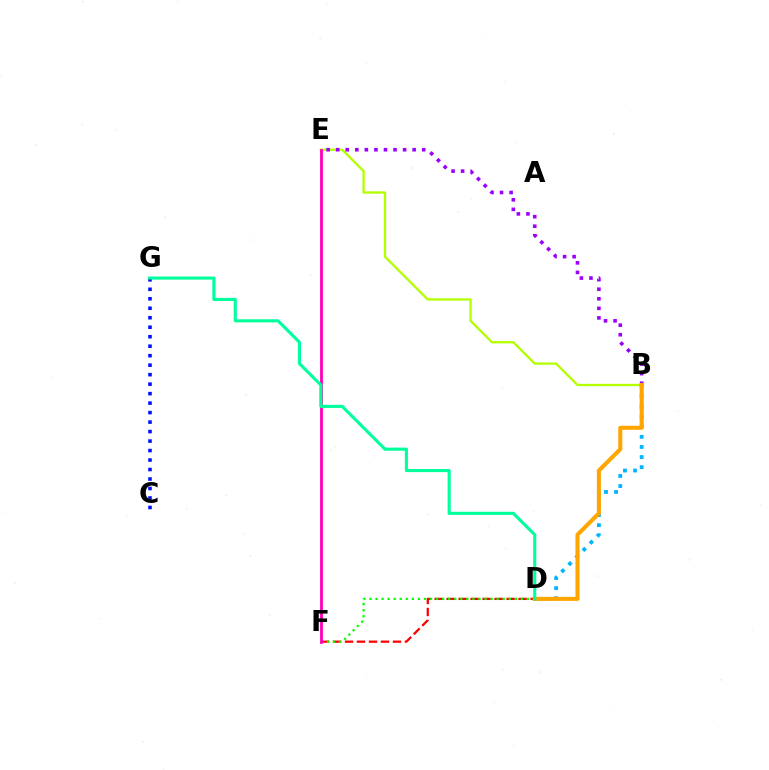{('B', 'D'): [{'color': '#00b5ff', 'line_style': 'dotted', 'thickness': 2.74}, {'color': '#ffa500', 'line_style': 'solid', 'thickness': 2.92}], ('D', 'F'): [{'color': '#ff0000', 'line_style': 'dashed', 'thickness': 1.63}, {'color': '#08ff00', 'line_style': 'dotted', 'thickness': 1.65}], ('B', 'E'): [{'color': '#b3ff00', 'line_style': 'solid', 'thickness': 1.67}, {'color': '#9b00ff', 'line_style': 'dotted', 'thickness': 2.6}], ('E', 'F'): [{'color': '#ff00bd', 'line_style': 'solid', 'thickness': 2.03}], ('C', 'G'): [{'color': '#0010ff', 'line_style': 'dotted', 'thickness': 2.58}], ('D', 'G'): [{'color': '#00ff9d', 'line_style': 'solid', 'thickness': 2.24}]}